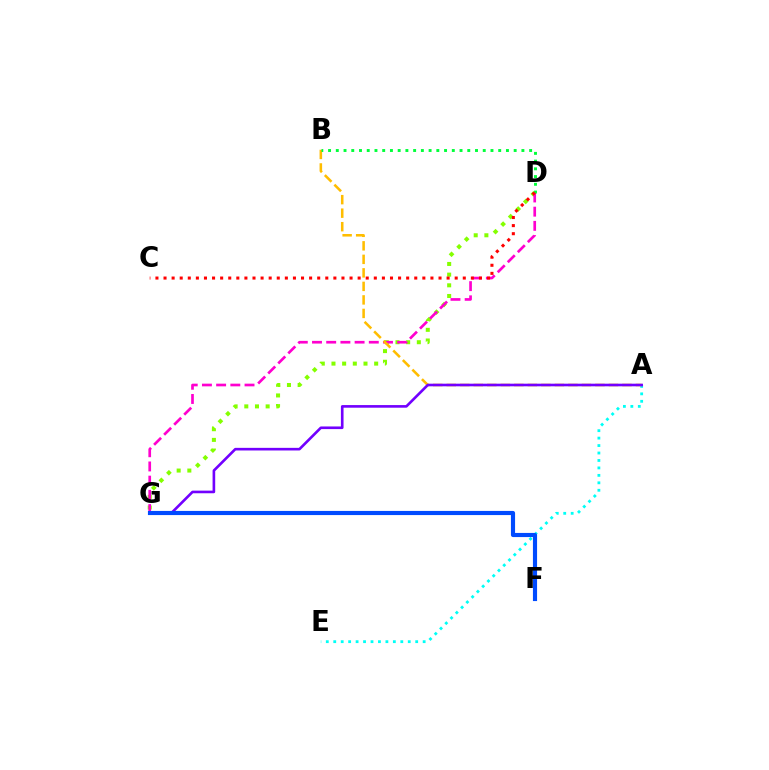{('A', 'E'): [{'color': '#00fff6', 'line_style': 'dotted', 'thickness': 2.02}], ('D', 'G'): [{'color': '#84ff00', 'line_style': 'dotted', 'thickness': 2.9}, {'color': '#ff00cf', 'line_style': 'dashed', 'thickness': 1.93}], ('A', 'B'): [{'color': '#ffbd00', 'line_style': 'dashed', 'thickness': 1.84}], ('B', 'D'): [{'color': '#00ff39', 'line_style': 'dotted', 'thickness': 2.1}], ('A', 'G'): [{'color': '#7200ff', 'line_style': 'solid', 'thickness': 1.89}], ('C', 'D'): [{'color': '#ff0000', 'line_style': 'dotted', 'thickness': 2.2}], ('F', 'G'): [{'color': '#004bff', 'line_style': 'solid', 'thickness': 2.98}]}